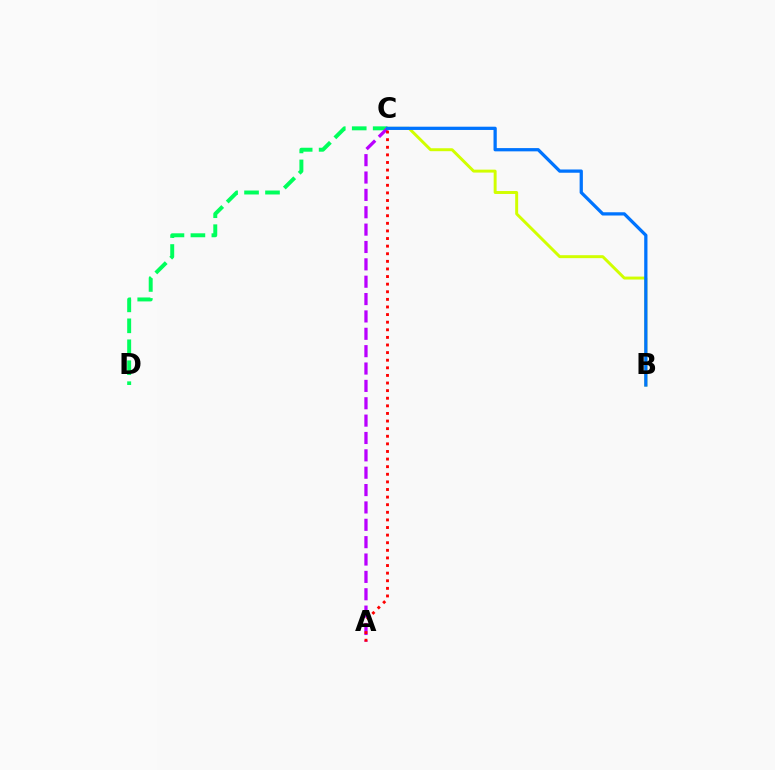{('C', 'D'): [{'color': '#00ff5c', 'line_style': 'dashed', 'thickness': 2.85}], ('A', 'C'): [{'color': '#b900ff', 'line_style': 'dashed', 'thickness': 2.36}, {'color': '#ff0000', 'line_style': 'dotted', 'thickness': 2.07}], ('B', 'C'): [{'color': '#d1ff00', 'line_style': 'solid', 'thickness': 2.12}, {'color': '#0074ff', 'line_style': 'solid', 'thickness': 2.34}]}